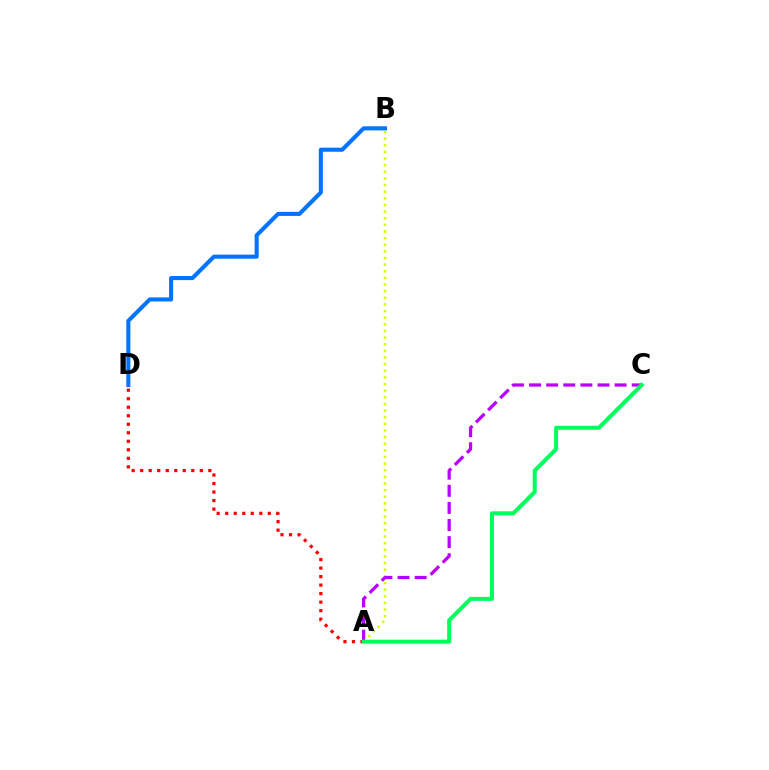{('A', 'B'): [{'color': '#d1ff00', 'line_style': 'dotted', 'thickness': 1.8}], ('B', 'D'): [{'color': '#0074ff', 'line_style': 'solid', 'thickness': 2.93}], ('A', 'C'): [{'color': '#b900ff', 'line_style': 'dashed', 'thickness': 2.33}, {'color': '#00ff5c', 'line_style': 'solid', 'thickness': 2.9}], ('A', 'D'): [{'color': '#ff0000', 'line_style': 'dotted', 'thickness': 2.31}]}